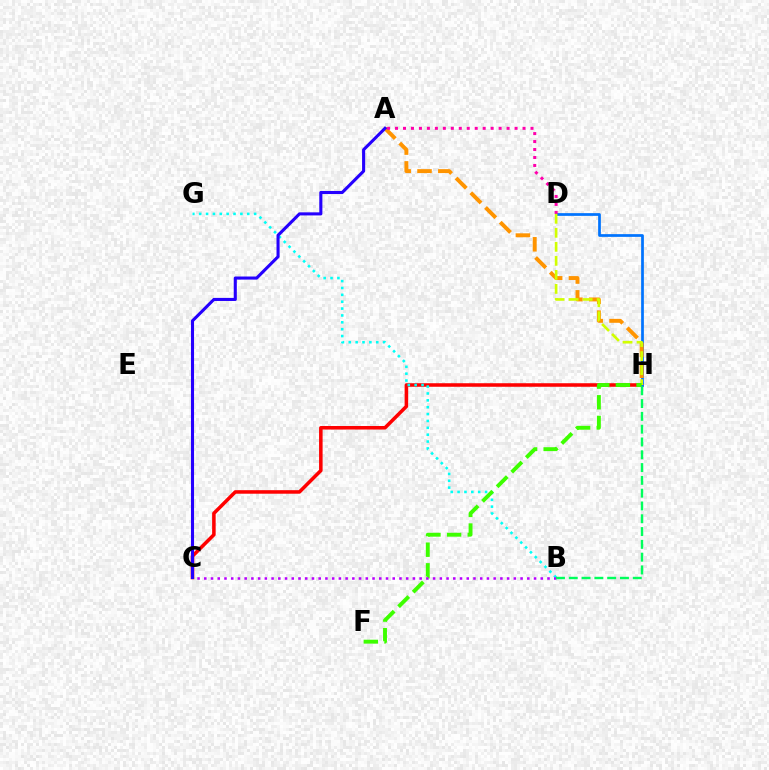{('C', 'H'): [{'color': '#ff0000', 'line_style': 'solid', 'thickness': 2.55}], ('D', 'H'): [{'color': '#0074ff', 'line_style': 'solid', 'thickness': 1.96}, {'color': '#d1ff00', 'line_style': 'dashed', 'thickness': 1.91}], ('A', 'H'): [{'color': '#ff9400', 'line_style': 'dashed', 'thickness': 2.83}], ('A', 'D'): [{'color': '#ff00ac', 'line_style': 'dotted', 'thickness': 2.17}], ('B', 'G'): [{'color': '#00fff6', 'line_style': 'dotted', 'thickness': 1.87}], ('F', 'H'): [{'color': '#3dff00', 'line_style': 'dashed', 'thickness': 2.8}], ('A', 'C'): [{'color': '#2500ff', 'line_style': 'solid', 'thickness': 2.22}], ('B', 'C'): [{'color': '#b900ff', 'line_style': 'dotted', 'thickness': 1.83}], ('B', 'H'): [{'color': '#00ff5c', 'line_style': 'dashed', 'thickness': 1.74}]}